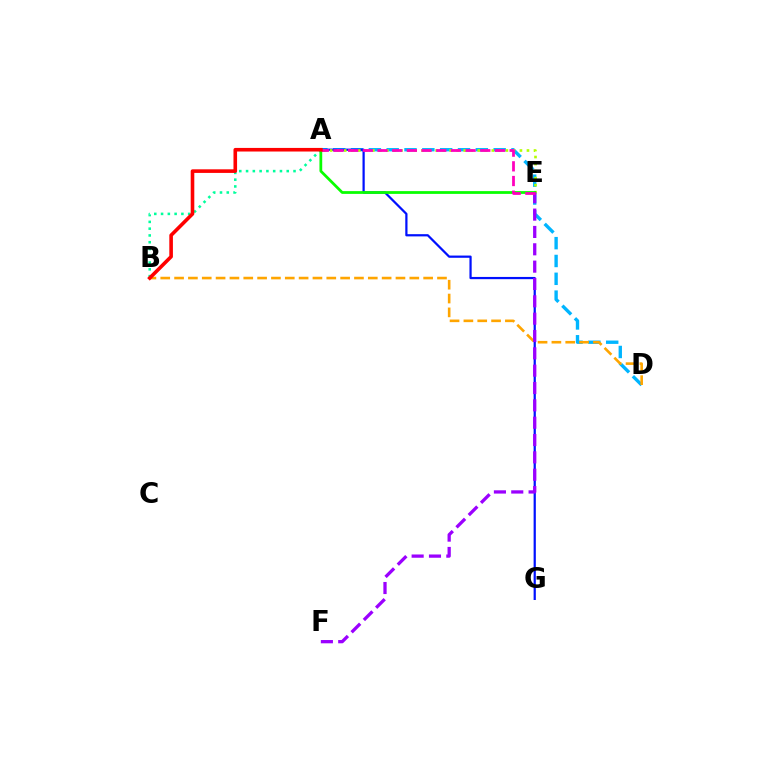{('A', 'D'): [{'color': '#00b5ff', 'line_style': 'dashed', 'thickness': 2.42}], ('A', 'G'): [{'color': '#0010ff', 'line_style': 'solid', 'thickness': 1.6}], ('A', 'B'): [{'color': '#00ff9d', 'line_style': 'dotted', 'thickness': 1.84}, {'color': '#ff0000', 'line_style': 'solid', 'thickness': 2.59}], ('A', 'E'): [{'color': '#b3ff00', 'line_style': 'dotted', 'thickness': 1.91}, {'color': '#08ff00', 'line_style': 'solid', 'thickness': 1.99}, {'color': '#ff00bd', 'line_style': 'dashed', 'thickness': 1.99}], ('B', 'D'): [{'color': '#ffa500', 'line_style': 'dashed', 'thickness': 1.88}], ('E', 'F'): [{'color': '#9b00ff', 'line_style': 'dashed', 'thickness': 2.36}]}